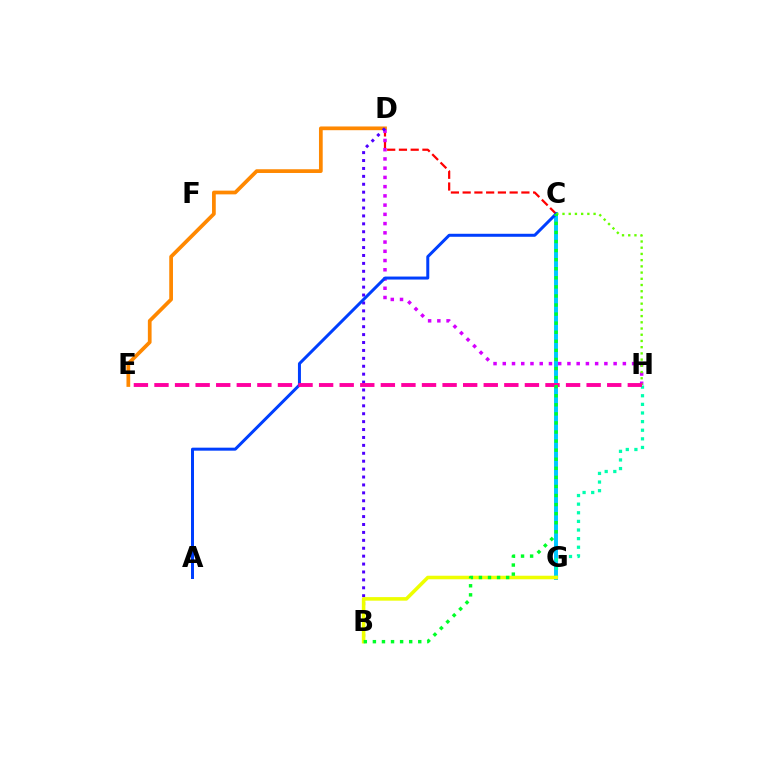{('C', 'G'): [{'color': '#00c7ff', 'line_style': 'solid', 'thickness': 2.83}], ('C', 'D'): [{'color': '#ff0000', 'line_style': 'dashed', 'thickness': 1.6}], ('D', 'E'): [{'color': '#ff8800', 'line_style': 'solid', 'thickness': 2.68}], ('G', 'H'): [{'color': '#00ffaf', 'line_style': 'dotted', 'thickness': 2.34}], ('D', 'H'): [{'color': '#d600ff', 'line_style': 'dotted', 'thickness': 2.51}], ('B', 'D'): [{'color': '#4f00ff', 'line_style': 'dotted', 'thickness': 2.15}], ('A', 'C'): [{'color': '#003fff', 'line_style': 'solid', 'thickness': 2.16}], ('C', 'H'): [{'color': '#66ff00', 'line_style': 'dotted', 'thickness': 1.69}], ('E', 'H'): [{'color': '#ff00a0', 'line_style': 'dashed', 'thickness': 2.8}], ('B', 'G'): [{'color': '#eeff00', 'line_style': 'solid', 'thickness': 2.56}], ('B', 'C'): [{'color': '#00ff27', 'line_style': 'dotted', 'thickness': 2.46}]}